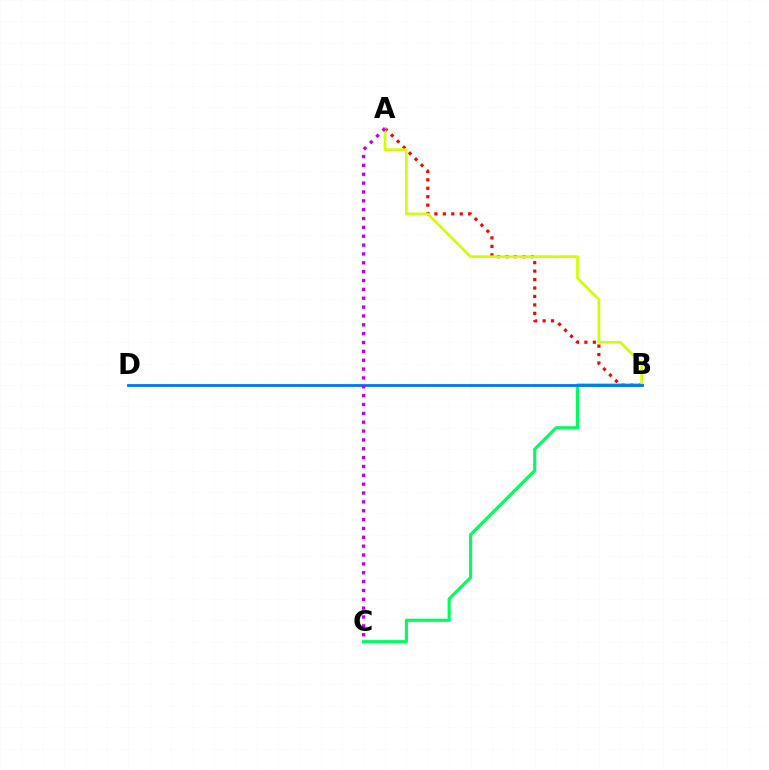{('A', 'B'): [{'color': '#ff0000', 'line_style': 'dotted', 'thickness': 2.29}, {'color': '#d1ff00', 'line_style': 'solid', 'thickness': 1.93}], ('B', 'C'): [{'color': '#00ff5c', 'line_style': 'solid', 'thickness': 2.27}], ('B', 'D'): [{'color': '#0074ff', 'line_style': 'solid', 'thickness': 2.01}], ('A', 'C'): [{'color': '#b900ff', 'line_style': 'dotted', 'thickness': 2.41}]}